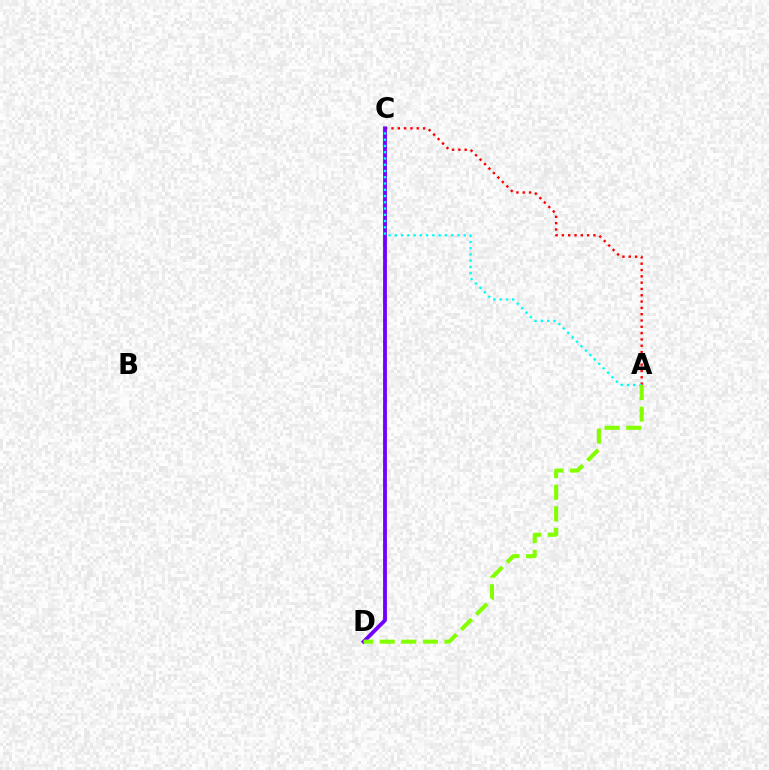{('A', 'C'): [{'color': '#ff0000', 'line_style': 'dotted', 'thickness': 1.71}, {'color': '#00fff6', 'line_style': 'dotted', 'thickness': 1.7}], ('C', 'D'): [{'color': '#7200ff', 'line_style': 'solid', 'thickness': 2.76}], ('A', 'D'): [{'color': '#84ff00', 'line_style': 'dashed', 'thickness': 2.93}]}